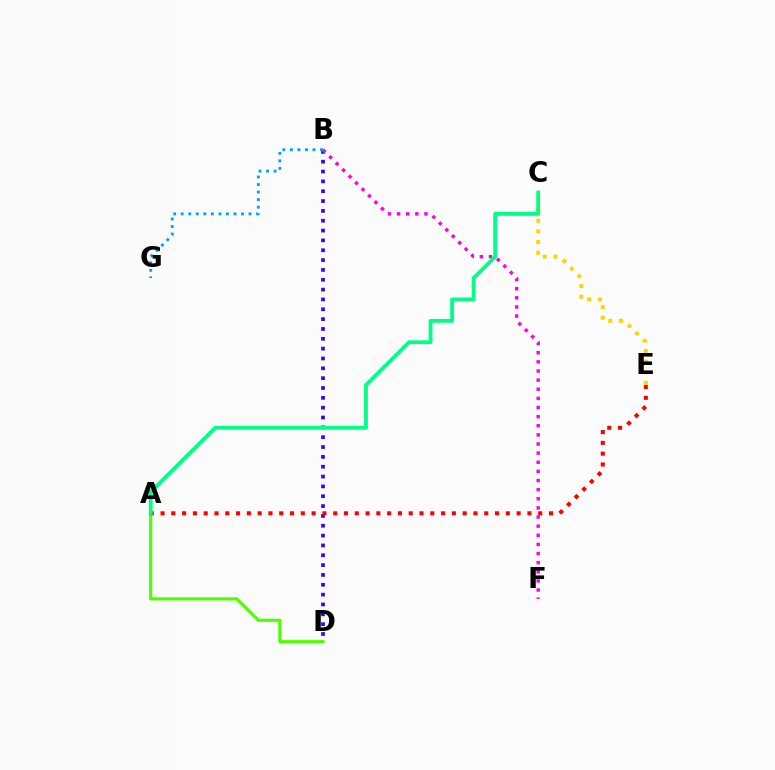{('C', 'E'): [{'color': '#ffd500', 'line_style': 'dotted', 'thickness': 2.89}], ('A', 'D'): [{'color': '#4fff00', 'line_style': 'solid', 'thickness': 2.25}], ('B', 'D'): [{'color': '#3700ff', 'line_style': 'dotted', 'thickness': 2.67}], ('B', 'F'): [{'color': '#ff00ed', 'line_style': 'dotted', 'thickness': 2.48}], ('A', 'E'): [{'color': '#ff0000', 'line_style': 'dotted', 'thickness': 2.93}], ('A', 'C'): [{'color': '#00ff86', 'line_style': 'solid', 'thickness': 2.73}], ('B', 'G'): [{'color': '#009eff', 'line_style': 'dotted', 'thickness': 2.05}]}